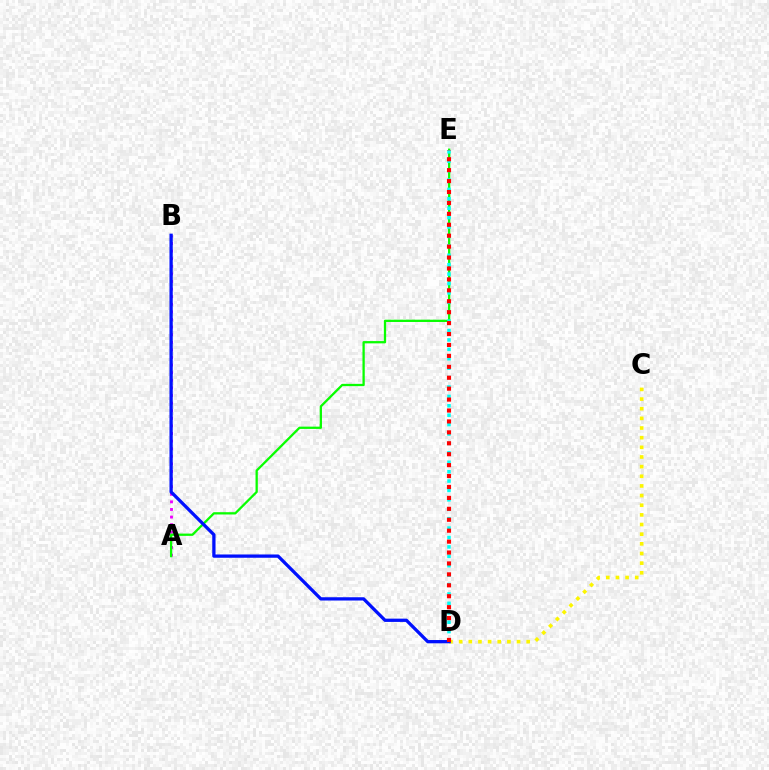{('C', 'D'): [{'color': '#fcf500', 'line_style': 'dotted', 'thickness': 2.62}], ('A', 'B'): [{'color': '#ee00ff', 'line_style': 'dotted', 'thickness': 2.06}], ('A', 'E'): [{'color': '#08ff00', 'line_style': 'solid', 'thickness': 1.64}], ('B', 'D'): [{'color': '#0010ff', 'line_style': 'solid', 'thickness': 2.36}], ('D', 'E'): [{'color': '#00fff6', 'line_style': 'dotted', 'thickness': 2.56}, {'color': '#ff0000', 'line_style': 'dotted', 'thickness': 2.97}]}